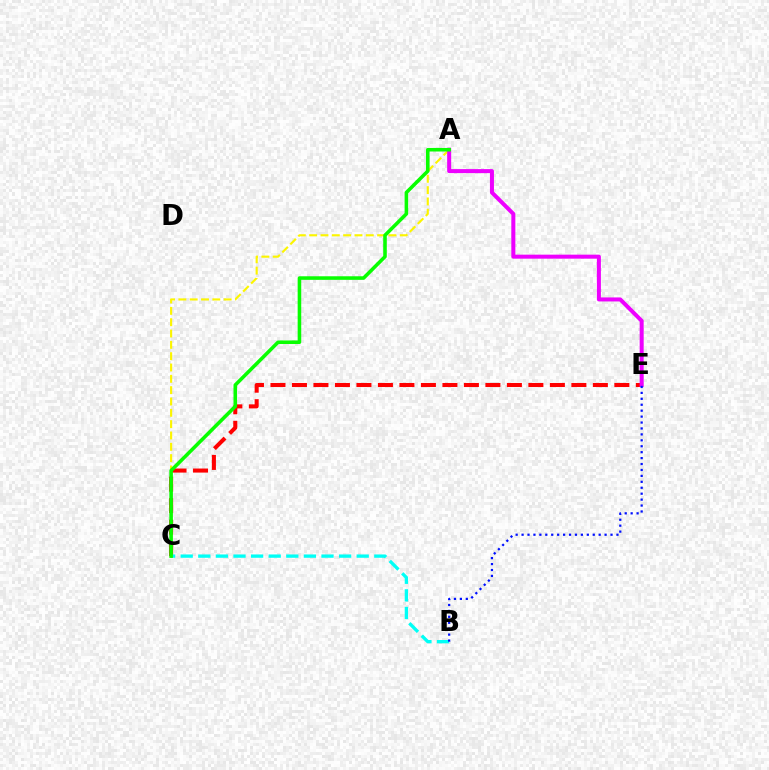{('C', 'E'): [{'color': '#ff0000', 'line_style': 'dashed', 'thickness': 2.92}], ('A', 'C'): [{'color': '#fcf500', 'line_style': 'dashed', 'thickness': 1.54}, {'color': '#08ff00', 'line_style': 'solid', 'thickness': 2.57}], ('A', 'E'): [{'color': '#ee00ff', 'line_style': 'solid', 'thickness': 2.89}], ('B', 'C'): [{'color': '#00fff6', 'line_style': 'dashed', 'thickness': 2.39}], ('B', 'E'): [{'color': '#0010ff', 'line_style': 'dotted', 'thickness': 1.61}]}